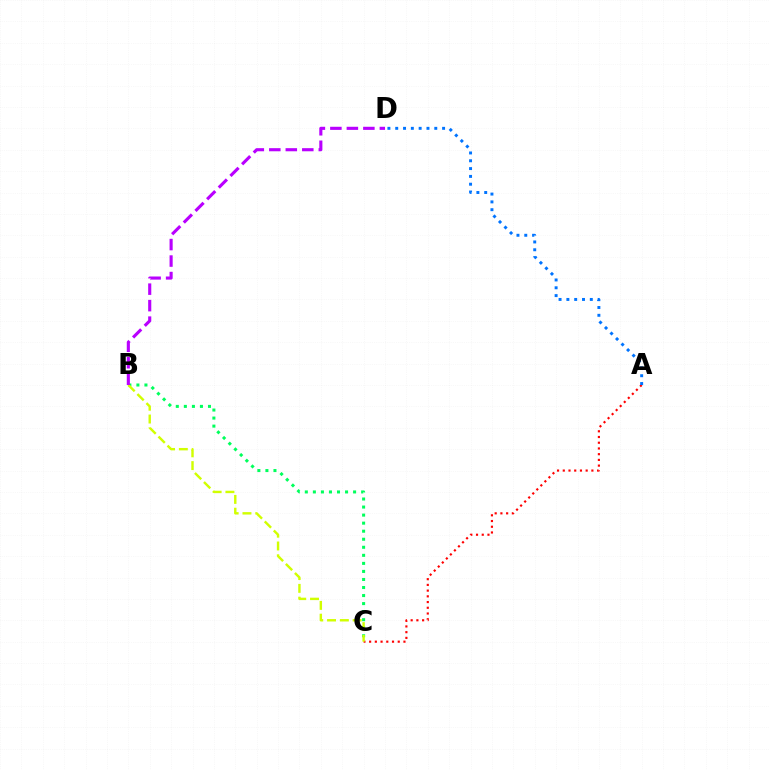{('B', 'C'): [{'color': '#00ff5c', 'line_style': 'dotted', 'thickness': 2.19}, {'color': '#d1ff00', 'line_style': 'dashed', 'thickness': 1.74}], ('A', 'C'): [{'color': '#ff0000', 'line_style': 'dotted', 'thickness': 1.55}], ('B', 'D'): [{'color': '#b900ff', 'line_style': 'dashed', 'thickness': 2.24}], ('A', 'D'): [{'color': '#0074ff', 'line_style': 'dotted', 'thickness': 2.12}]}